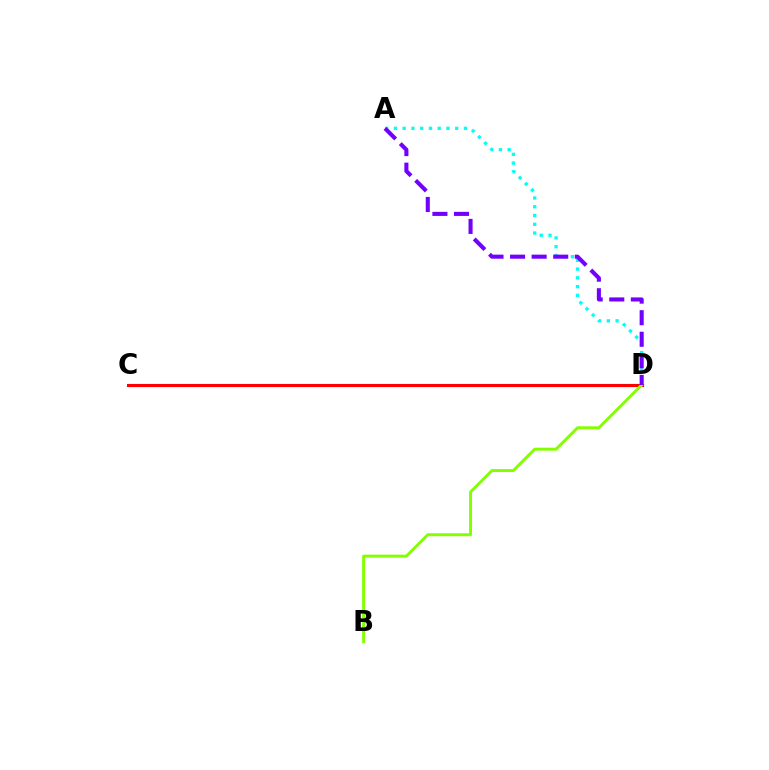{('A', 'D'): [{'color': '#00fff6', 'line_style': 'dotted', 'thickness': 2.38}, {'color': '#7200ff', 'line_style': 'dashed', 'thickness': 2.93}], ('C', 'D'): [{'color': '#ff0000', 'line_style': 'solid', 'thickness': 2.24}], ('B', 'D'): [{'color': '#84ff00', 'line_style': 'solid', 'thickness': 2.13}]}